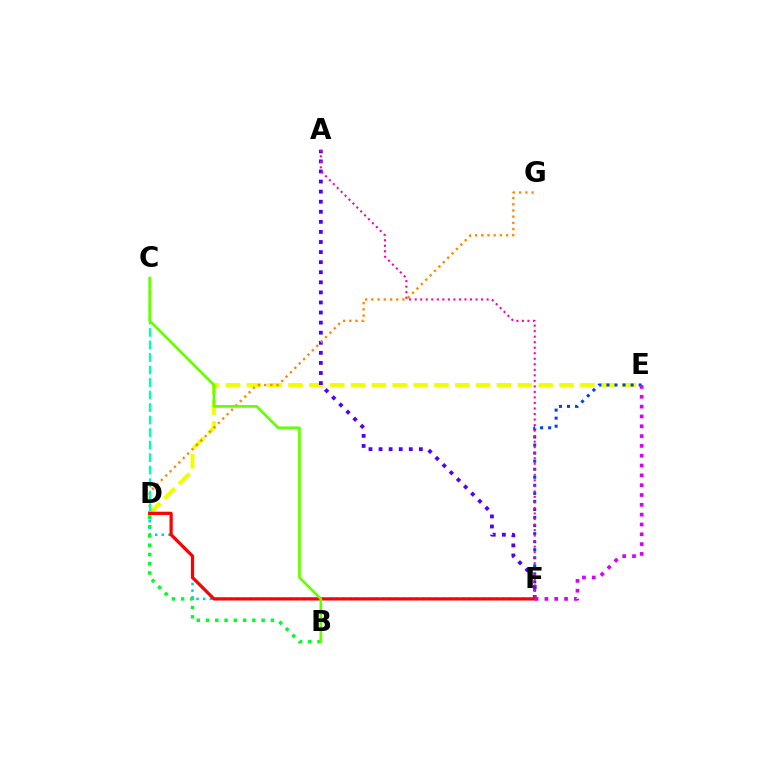{('D', 'E'): [{'color': '#eeff00', 'line_style': 'dashed', 'thickness': 2.83}], ('D', 'F'): [{'color': '#00c7ff', 'line_style': 'dotted', 'thickness': 1.81}, {'color': '#ff0000', 'line_style': 'solid', 'thickness': 2.33}], ('A', 'F'): [{'color': '#4f00ff', 'line_style': 'dotted', 'thickness': 2.74}, {'color': '#ff00a0', 'line_style': 'dotted', 'thickness': 1.5}], ('E', 'F'): [{'color': '#003fff', 'line_style': 'dotted', 'thickness': 2.19}, {'color': '#d600ff', 'line_style': 'dotted', 'thickness': 2.67}], ('D', 'G'): [{'color': '#ff8800', 'line_style': 'dotted', 'thickness': 1.69}], ('C', 'D'): [{'color': '#00ffaf', 'line_style': 'dashed', 'thickness': 1.7}], ('B', 'D'): [{'color': '#00ff27', 'line_style': 'dotted', 'thickness': 2.52}], ('B', 'C'): [{'color': '#66ff00', 'line_style': 'solid', 'thickness': 1.94}]}